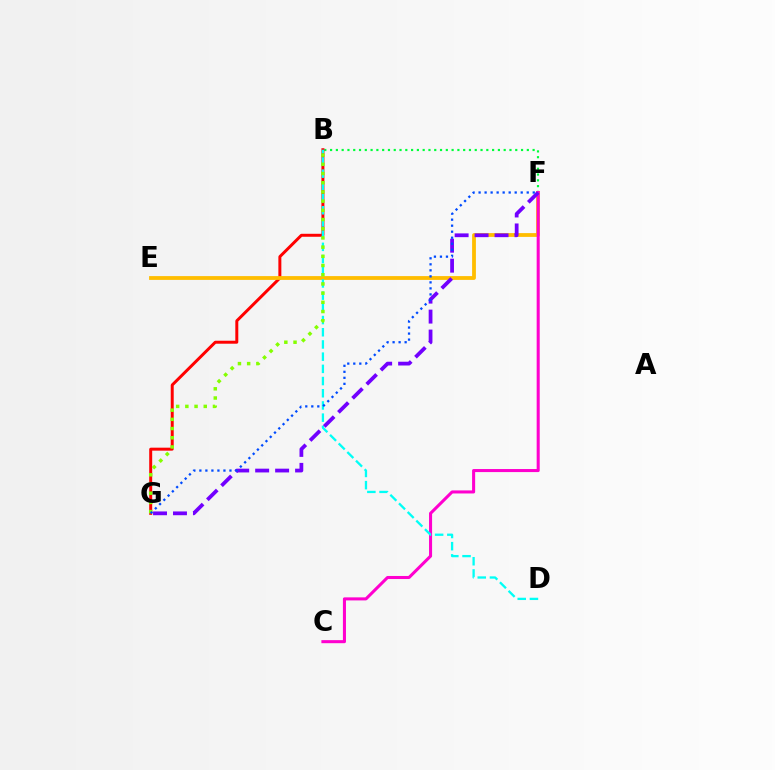{('B', 'F'): [{'color': '#00ff39', 'line_style': 'dotted', 'thickness': 1.57}], ('B', 'G'): [{'color': '#ff0000', 'line_style': 'solid', 'thickness': 2.14}, {'color': '#84ff00', 'line_style': 'dotted', 'thickness': 2.5}], ('E', 'F'): [{'color': '#ffbd00', 'line_style': 'solid', 'thickness': 2.73}], ('C', 'F'): [{'color': '#ff00cf', 'line_style': 'solid', 'thickness': 2.2}], ('B', 'D'): [{'color': '#00fff6', 'line_style': 'dashed', 'thickness': 1.66}], ('F', 'G'): [{'color': '#7200ff', 'line_style': 'dashed', 'thickness': 2.71}, {'color': '#004bff', 'line_style': 'dotted', 'thickness': 1.63}]}